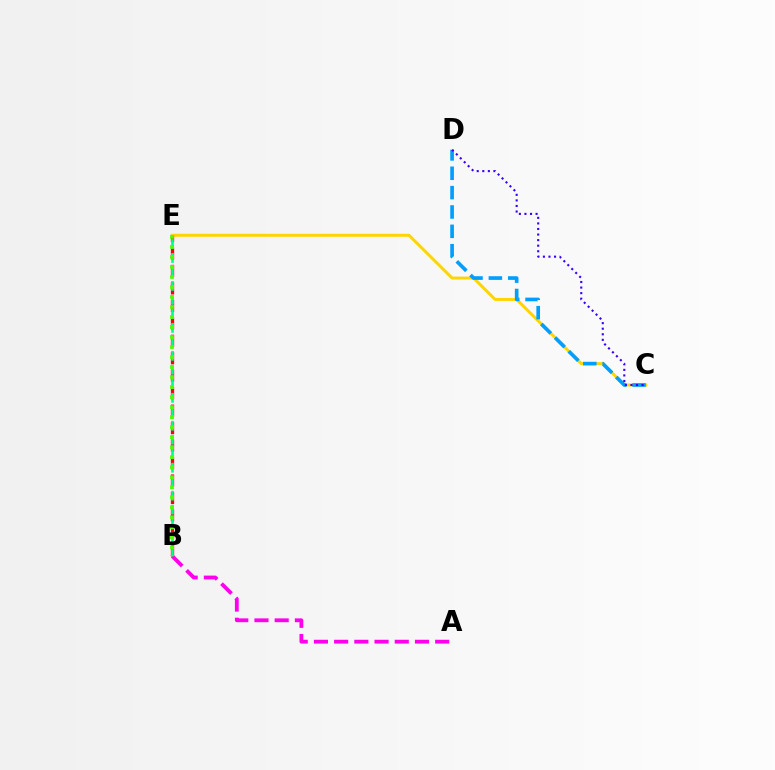{('A', 'B'): [{'color': '#ff00ed', 'line_style': 'dashed', 'thickness': 2.75}], ('C', 'E'): [{'color': '#ffd500', 'line_style': 'solid', 'thickness': 2.13}], ('C', 'D'): [{'color': '#009eff', 'line_style': 'dashed', 'thickness': 2.63}, {'color': '#3700ff', 'line_style': 'dotted', 'thickness': 1.51}], ('B', 'E'): [{'color': '#ff0000', 'line_style': 'dashed', 'thickness': 2.37}, {'color': '#00ff86', 'line_style': 'dashed', 'thickness': 1.9}, {'color': '#4fff00', 'line_style': 'dotted', 'thickness': 2.72}]}